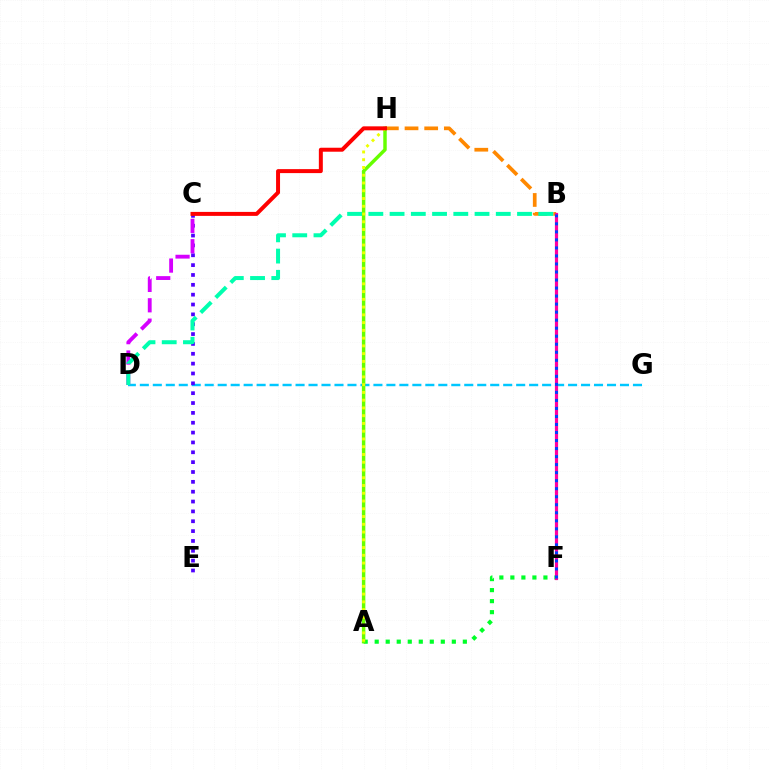{('D', 'G'): [{'color': '#00c7ff', 'line_style': 'dashed', 'thickness': 1.76}], ('C', 'E'): [{'color': '#4f00ff', 'line_style': 'dotted', 'thickness': 2.68}], ('C', 'D'): [{'color': '#d600ff', 'line_style': 'dashed', 'thickness': 2.77}], ('B', 'H'): [{'color': '#ff8800', 'line_style': 'dashed', 'thickness': 2.67}], ('A', 'F'): [{'color': '#00ff27', 'line_style': 'dotted', 'thickness': 2.99}], ('A', 'H'): [{'color': '#66ff00', 'line_style': 'solid', 'thickness': 2.49}, {'color': '#eeff00', 'line_style': 'dotted', 'thickness': 2.11}], ('B', 'F'): [{'color': '#ff00a0', 'line_style': 'solid', 'thickness': 2.3}, {'color': '#003fff', 'line_style': 'dotted', 'thickness': 2.18}], ('C', 'H'): [{'color': '#ff0000', 'line_style': 'solid', 'thickness': 2.86}], ('B', 'D'): [{'color': '#00ffaf', 'line_style': 'dashed', 'thickness': 2.89}]}